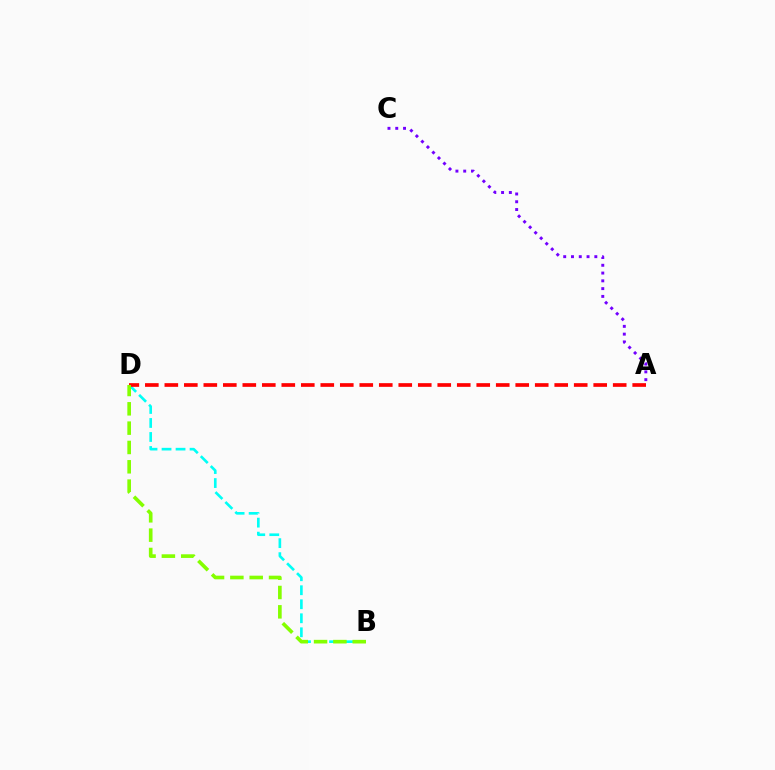{('A', 'C'): [{'color': '#7200ff', 'line_style': 'dotted', 'thickness': 2.11}], ('B', 'D'): [{'color': '#00fff6', 'line_style': 'dashed', 'thickness': 1.9}, {'color': '#84ff00', 'line_style': 'dashed', 'thickness': 2.63}], ('A', 'D'): [{'color': '#ff0000', 'line_style': 'dashed', 'thickness': 2.65}]}